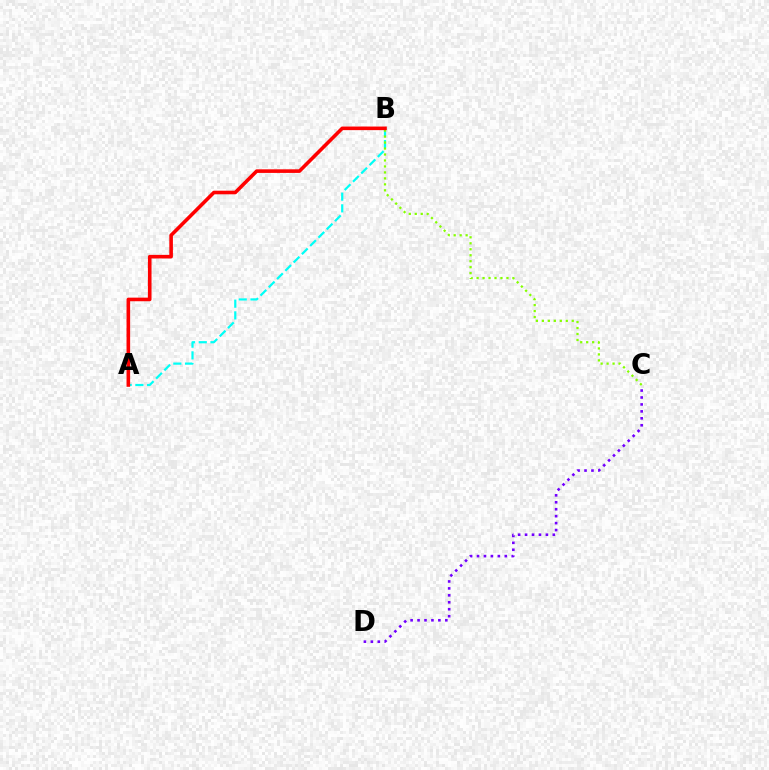{('A', 'B'): [{'color': '#00fff6', 'line_style': 'dashed', 'thickness': 1.59}, {'color': '#ff0000', 'line_style': 'solid', 'thickness': 2.59}], ('C', 'D'): [{'color': '#7200ff', 'line_style': 'dotted', 'thickness': 1.89}], ('B', 'C'): [{'color': '#84ff00', 'line_style': 'dotted', 'thickness': 1.62}]}